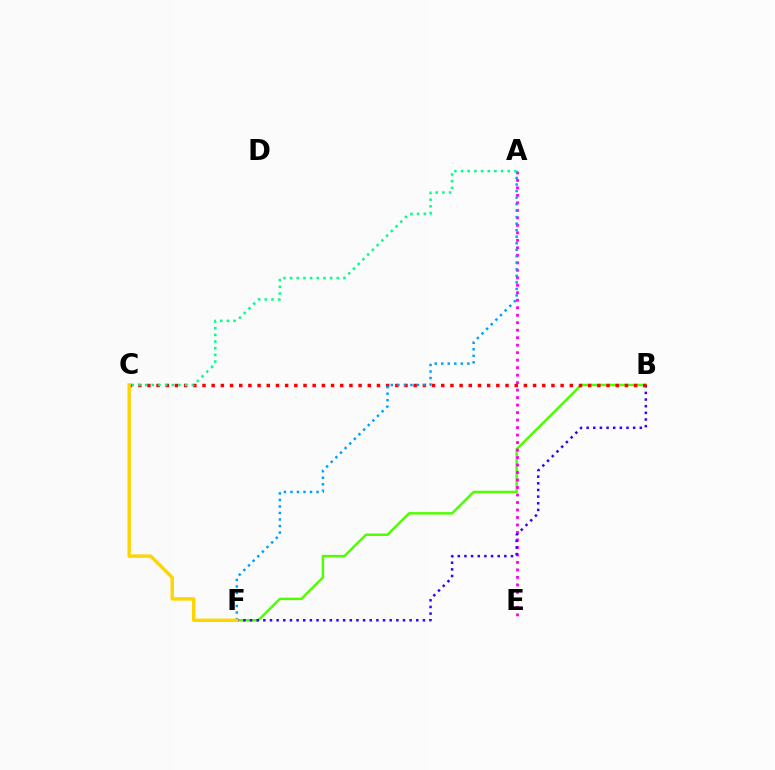{('B', 'F'): [{'color': '#4fff00', 'line_style': 'solid', 'thickness': 1.77}, {'color': '#3700ff', 'line_style': 'dotted', 'thickness': 1.81}], ('A', 'E'): [{'color': '#ff00ed', 'line_style': 'dotted', 'thickness': 2.04}], ('B', 'C'): [{'color': '#ff0000', 'line_style': 'dotted', 'thickness': 2.49}], ('A', 'F'): [{'color': '#009eff', 'line_style': 'dotted', 'thickness': 1.77}], ('A', 'C'): [{'color': '#00ff86', 'line_style': 'dotted', 'thickness': 1.81}], ('C', 'F'): [{'color': '#ffd500', 'line_style': 'solid', 'thickness': 2.47}]}